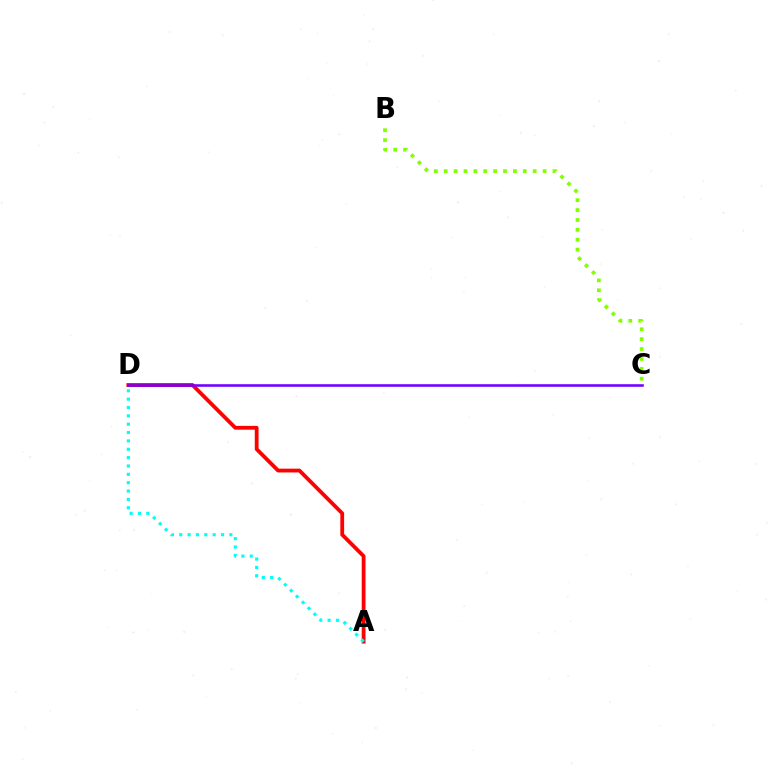{('A', 'D'): [{'color': '#ff0000', 'line_style': 'solid', 'thickness': 2.74}, {'color': '#00fff6', 'line_style': 'dotted', 'thickness': 2.27}], ('C', 'D'): [{'color': '#7200ff', 'line_style': 'solid', 'thickness': 1.86}], ('B', 'C'): [{'color': '#84ff00', 'line_style': 'dotted', 'thickness': 2.69}]}